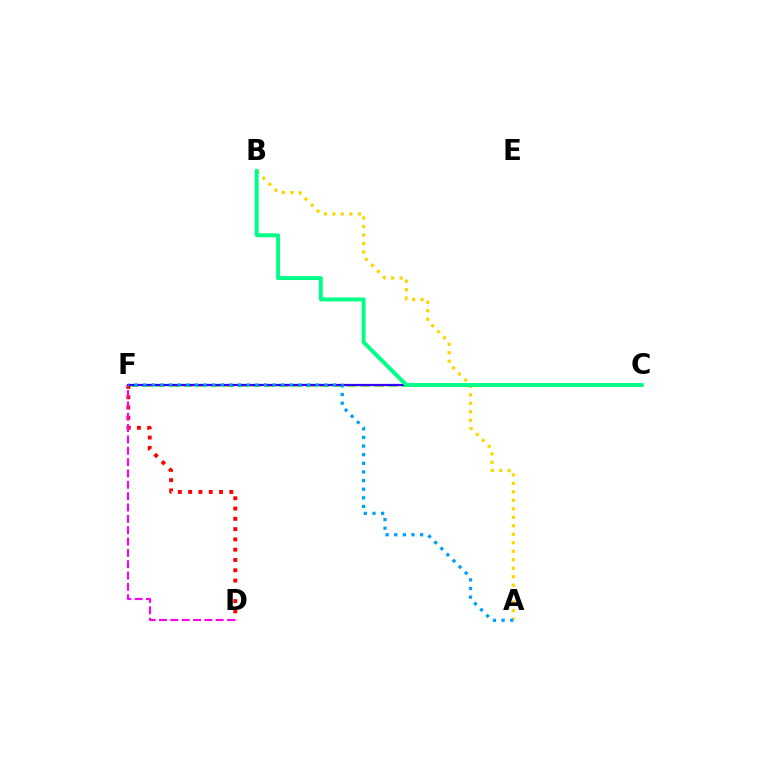{('C', 'F'): [{'color': '#4fff00', 'line_style': 'dashed', 'thickness': 1.86}, {'color': '#3700ff', 'line_style': 'solid', 'thickness': 1.62}], ('A', 'B'): [{'color': '#ffd500', 'line_style': 'dotted', 'thickness': 2.31}], ('D', 'F'): [{'color': '#ff0000', 'line_style': 'dotted', 'thickness': 2.79}, {'color': '#ff00ed', 'line_style': 'dashed', 'thickness': 1.54}], ('B', 'C'): [{'color': '#00ff86', 'line_style': 'solid', 'thickness': 2.83}], ('A', 'F'): [{'color': '#009eff', 'line_style': 'dotted', 'thickness': 2.34}]}